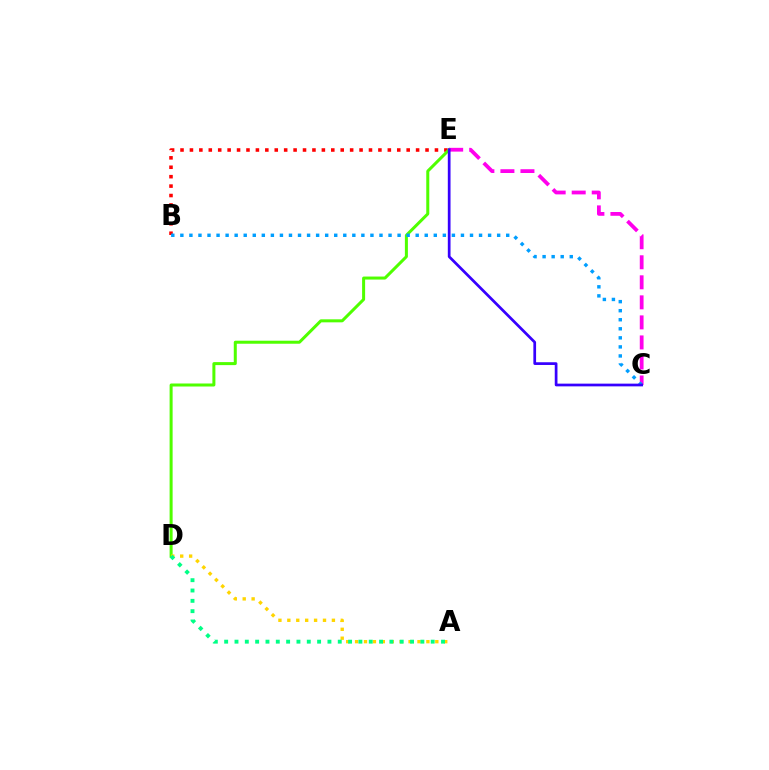{('B', 'E'): [{'color': '#ff0000', 'line_style': 'dotted', 'thickness': 2.56}], ('D', 'E'): [{'color': '#4fff00', 'line_style': 'solid', 'thickness': 2.17}], ('C', 'E'): [{'color': '#ff00ed', 'line_style': 'dashed', 'thickness': 2.72}, {'color': '#3700ff', 'line_style': 'solid', 'thickness': 1.96}], ('A', 'D'): [{'color': '#ffd500', 'line_style': 'dotted', 'thickness': 2.42}, {'color': '#00ff86', 'line_style': 'dotted', 'thickness': 2.81}], ('B', 'C'): [{'color': '#009eff', 'line_style': 'dotted', 'thickness': 2.46}]}